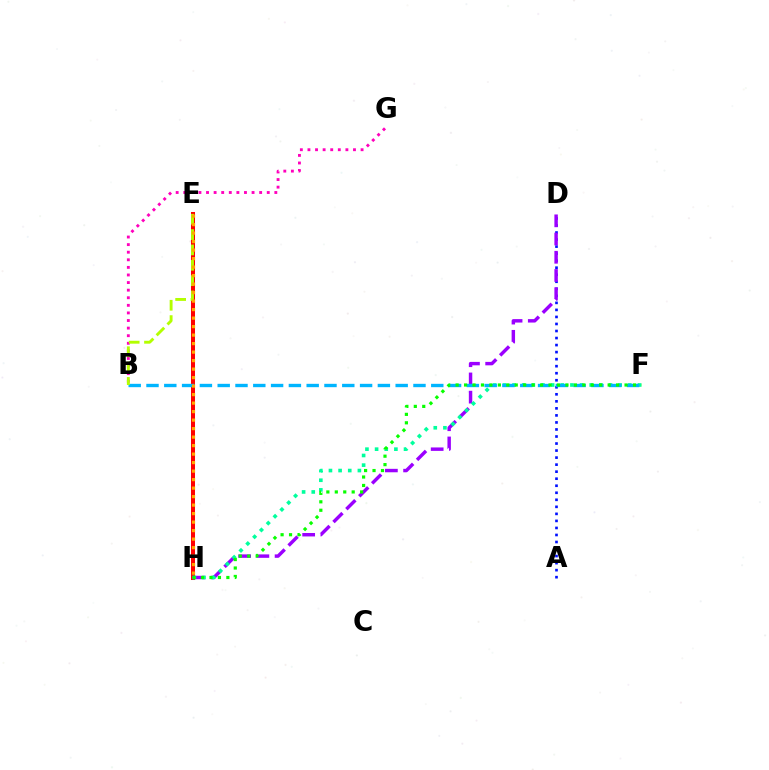{('B', 'G'): [{'color': '#ff00bd', 'line_style': 'dotted', 'thickness': 2.06}], ('A', 'D'): [{'color': '#0010ff', 'line_style': 'dotted', 'thickness': 1.91}], ('E', 'H'): [{'color': '#ff0000', 'line_style': 'solid', 'thickness': 2.89}, {'color': '#ffa500', 'line_style': 'dotted', 'thickness': 2.31}], ('D', 'H'): [{'color': '#9b00ff', 'line_style': 'dashed', 'thickness': 2.47}], ('F', 'H'): [{'color': '#00ff9d', 'line_style': 'dotted', 'thickness': 2.62}, {'color': '#08ff00', 'line_style': 'dotted', 'thickness': 2.29}], ('B', 'F'): [{'color': '#00b5ff', 'line_style': 'dashed', 'thickness': 2.42}], ('B', 'E'): [{'color': '#b3ff00', 'line_style': 'dashed', 'thickness': 2.08}]}